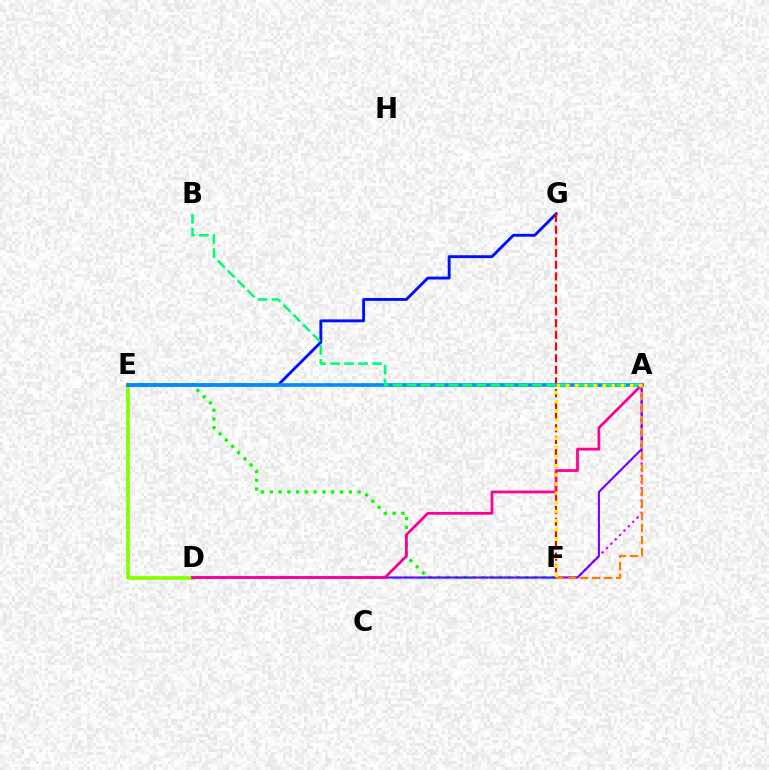{('E', 'F'): [{'color': '#08ff00', 'line_style': 'dotted', 'thickness': 2.38}], ('A', 'F'): [{'color': '#ee00ff', 'line_style': 'dotted', 'thickness': 1.68}, {'color': '#ff7c00', 'line_style': 'dashed', 'thickness': 1.63}, {'color': '#fcf500', 'line_style': 'dotted', 'thickness': 2.48}], ('D', 'E'): [{'color': '#84ff00', 'line_style': 'solid', 'thickness': 2.68}], ('E', 'G'): [{'color': '#0010ff', 'line_style': 'solid', 'thickness': 2.08}], ('F', 'G'): [{'color': '#ff0000', 'line_style': 'dashed', 'thickness': 1.59}], ('A', 'E'): [{'color': '#008cff', 'line_style': 'solid', 'thickness': 2.63}], ('D', 'F'): [{'color': '#00fff6', 'line_style': 'dashed', 'thickness': 1.69}], ('A', 'D'): [{'color': '#7200ff', 'line_style': 'solid', 'thickness': 1.51}, {'color': '#ff0094', 'line_style': 'solid', 'thickness': 2.0}], ('A', 'B'): [{'color': '#00ff74', 'line_style': 'dashed', 'thickness': 1.9}]}